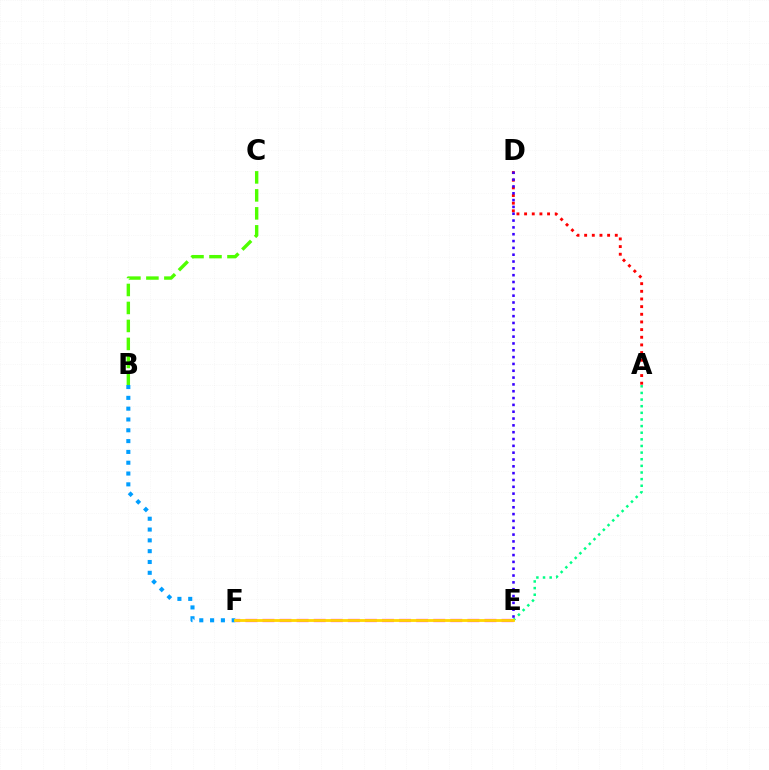{('A', 'D'): [{'color': '#ff0000', 'line_style': 'dotted', 'thickness': 2.08}], ('E', 'F'): [{'color': '#ff00ed', 'line_style': 'dashed', 'thickness': 2.32}, {'color': '#ffd500', 'line_style': 'solid', 'thickness': 2.03}], ('A', 'E'): [{'color': '#00ff86', 'line_style': 'dotted', 'thickness': 1.8}], ('B', 'F'): [{'color': '#009eff', 'line_style': 'dotted', 'thickness': 2.94}], ('B', 'C'): [{'color': '#4fff00', 'line_style': 'dashed', 'thickness': 2.44}], ('D', 'E'): [{'color': '#3700ff', 'line_style': 'dotted', 'thickness': 1.85}]}